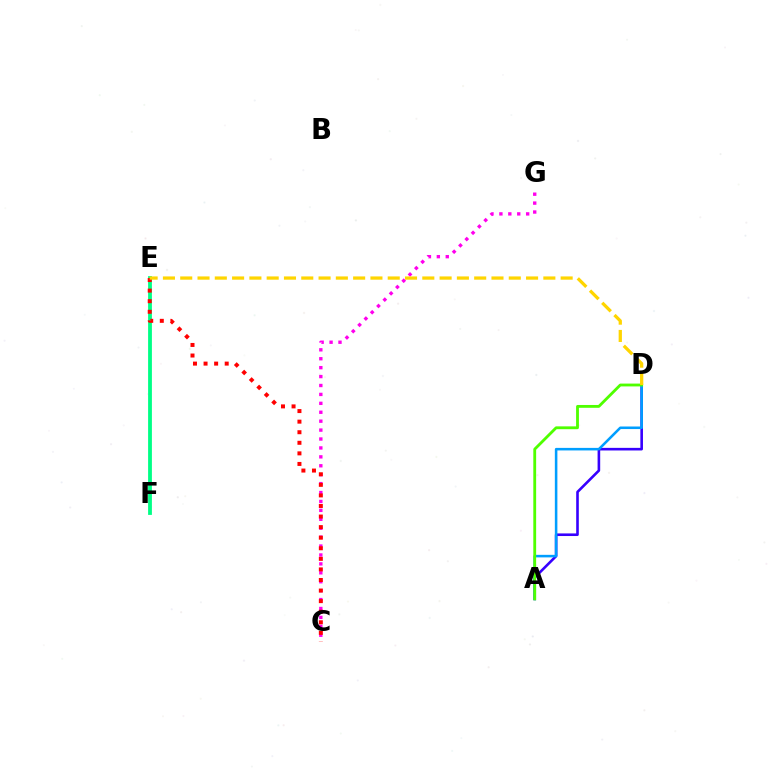{('E', 'F'): [{'color': '#00ff86', 'line_style': 'solid', 'thickness': 2.74}], ('A', 'D'): [{'color': '#3700ff', 'line_style': 'solid', 'thickness': 1.88}, {'color': '#009eff', 'line_style': 'solid', 'thickness': 1.84}, {'color': '#4fff00', 'line_style': 'solid', 'thickness': 2.03}], ('C', 'G'): [{'color': '#ff00ed', 'line_style': 'dotted', 'thickness': 2.42}], ('C', 'E'): [{'color': '#ff0000', 'line_style': 'dotted', 'thickness': 2.87}], ('D', 'E'): [{'color': '#ffd500', 'line_style': 'dashed', 'thickness': 2.35}]}